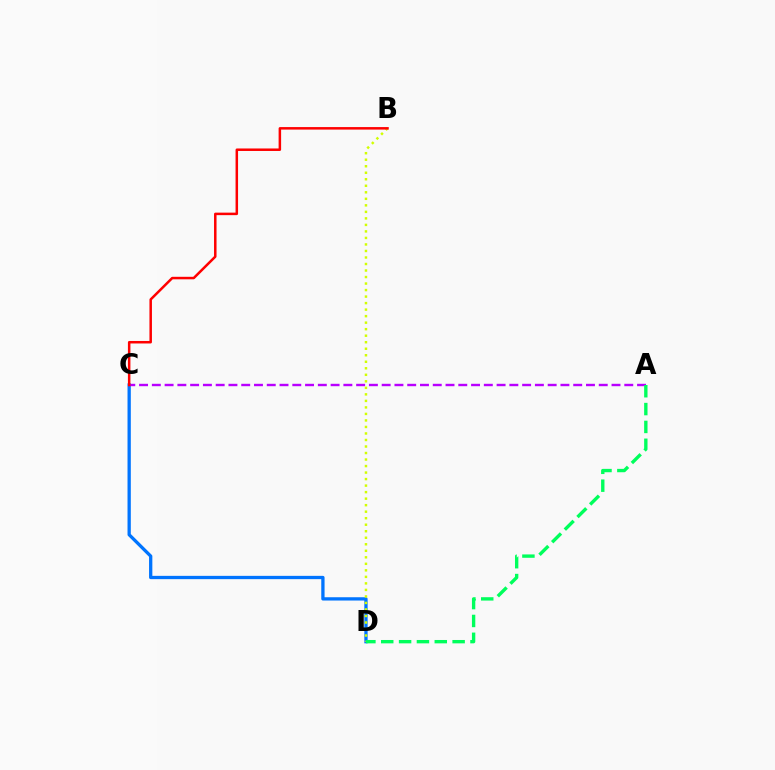{('C', 'D'): [{'color': '#0074ff', 'line_style': 'solid', 'thickness': 2.37}], ('B', 'D'): [{'color': '#d1ff00', 'line_style': 'dotted', 'thickness': 1.77}], ('A', 'C'): [{'color': '#b900ff', 'line_style': 'dashed', 'thickness': 1.73}], ('B', 'C'): [{'color': '#ff0000', 'line_style': 'solid', 'thickness': 1.8}], ('A', 'D'): [{'color': '#00ff5c', 'line_style': 'dashed', 'thickness': 2.42}]}